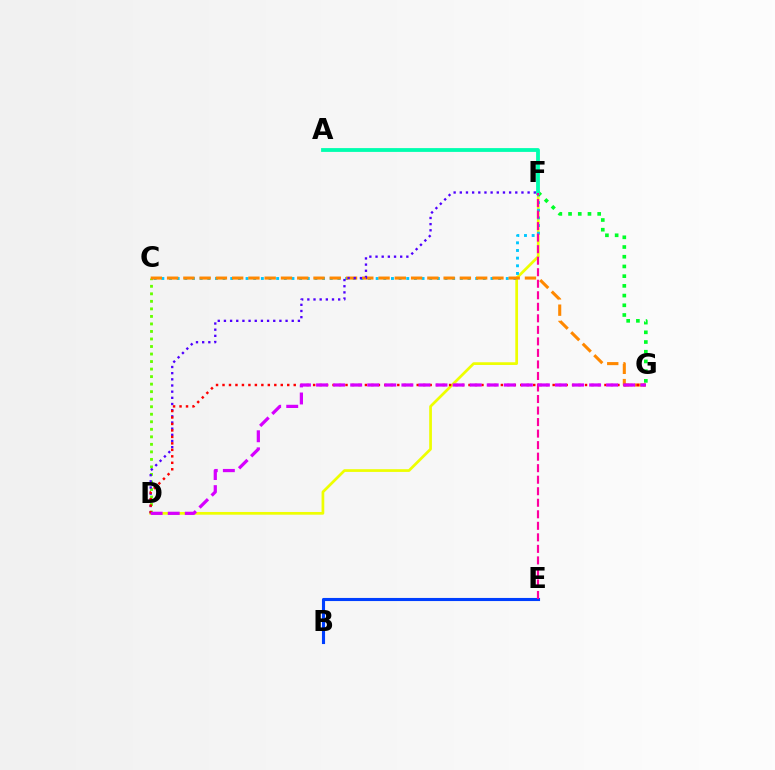{('D', 'F'): [{'color': '#eeff00', 'line_style': 'solid', 'thickness': 1.96}, {'color': '#4f00ff', 'line_style': 'dotted', 'thickness': 1.67}], ('C', 'F'): [{'color': '#00c7ff', 'line_style': 'dotted', 'thickness': 2.08}], ('C', 'D'): [{'color': '#66ff00', 'line_style': 'dotted', 'thickness': 2.04}], ('C', 'G'): [{'color': '#ff8800', 'line_style': 'dashed', 'thickness': 2.21}], ('F', 'G'): [{'color': '#00ff27', 'line_style': 'dotted', 'thickness': 2.64}], ('A', 'F'): [{'color': '#00ffaf', 'line_style': 'solid', 'thickness': 2.74}], ('B', 'E'): [{'color': '#003fff', 'line_style': 'solid', 'thickness': 2.23}], ('E', 'F'): [{'color': '#ff00a0', 'line_style': 'dashed', 'thickness': 1.57}], ('D', 'G'): [{'color': '#ff0000', 'line_style': 'dotted', 'thickness': 1.76}, {'color': '#d600ff', 'line_style': 'dashed', 'thickness': 2.32}]}